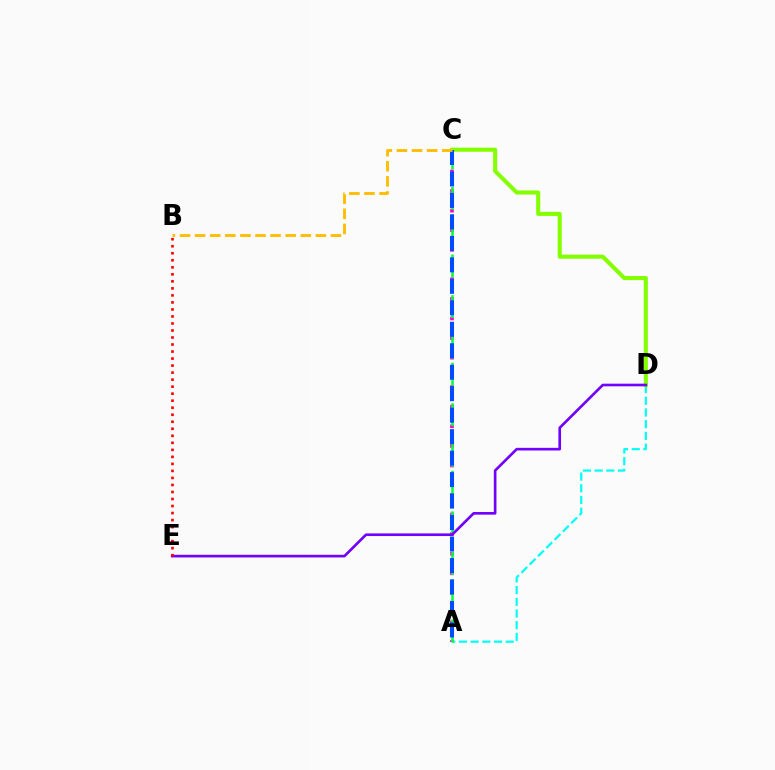{('A', 'C'): [{'color': '#ff00cf', 'line_style': 'dotted', 'thickness': 2.66}, {'color': '#00ff39', 'line_style': 'dashed', 'thickness': 1.84}, {'color': '#004bff', 'line_style': 'dashed', 'thickness': 2.92}], ('A', 'D'): [{'color': '#00fff6', 'line_style': 'dashed', 'thickness': 1.59}], ('C', 'D'): [{'color': '#84ff00', 'line_style': 'solid', 'thickness': 2.94}], ('D', 'E'): [{'color': '#7200ff', 'line_style': 'solid', 'thickness': 1.91}], ('B', 'E'): [{'color': '#ff0000', 'line_style': 'dotted', 'thickness': 1.91}], ('B', 'C'): [{'color': '#ffbd00', 'line_style': 'dashed', 'thickness': 2.05}]}